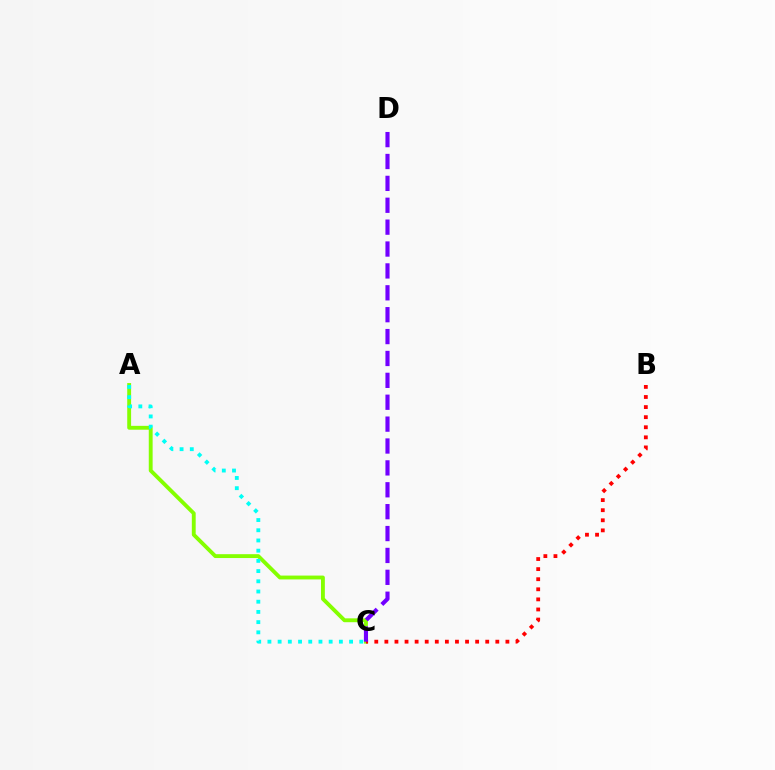{('A', 'C'): [{'color': '#84ff00', 'line_style': 'solid', 'thickness': 2.78}, {'color': '#00fff6', 'line_style': 'dotted', 'thickness': 2.77}], ('B', 'C'): [{'color': '#ff0000', 'line_style': 'dotted', 'thickness': 2.74}], ('C', 'D'): [{'color': '#7200ff', 'line_style': 'dashed', 'thickness': 2.97}]}